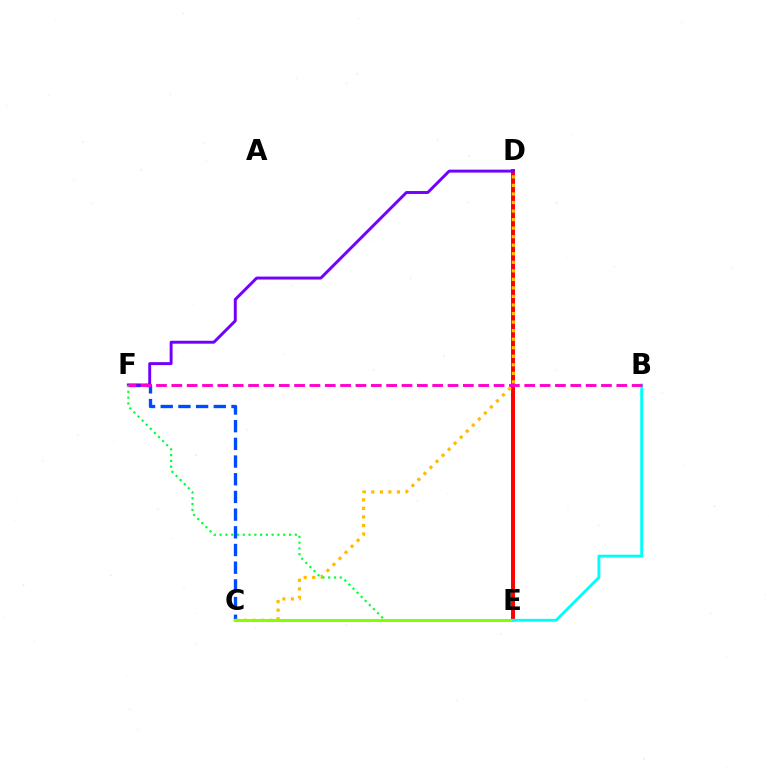{('C', 'F'): [{'color': '#004bff', 'line_style': 'dashed', 'thickness': 2.4}], ('D', 'E'): [{'color': '#ff0000', 'line_style': 'solid', 'thickness': 2.85}], ('D', 'F'): [{'color': '#7200ff', 'line_style': 'solid', 'thickness': 2.12}], ('C', 'D'): [{'color': '#ffbd00', 'line_style': 'dotted', 'thickness': 2.32}], ('E', 'F'): [{'color': '#00ff39', 'line_style': 'dotted', 'thickness': 1.57}], ('C', 'E'): [{'color': '#84ff00', 'line_style': 'solid', 'thickness': 2.19}], ('B', 'E'): [{'color': '#00fff6', 'line_style': 'solid', 'thickness': 2.07}], ('B', 'F'): [{'color': '#ff00cf', 'line_style': 'dashed', 'thickness': 2.08}]}